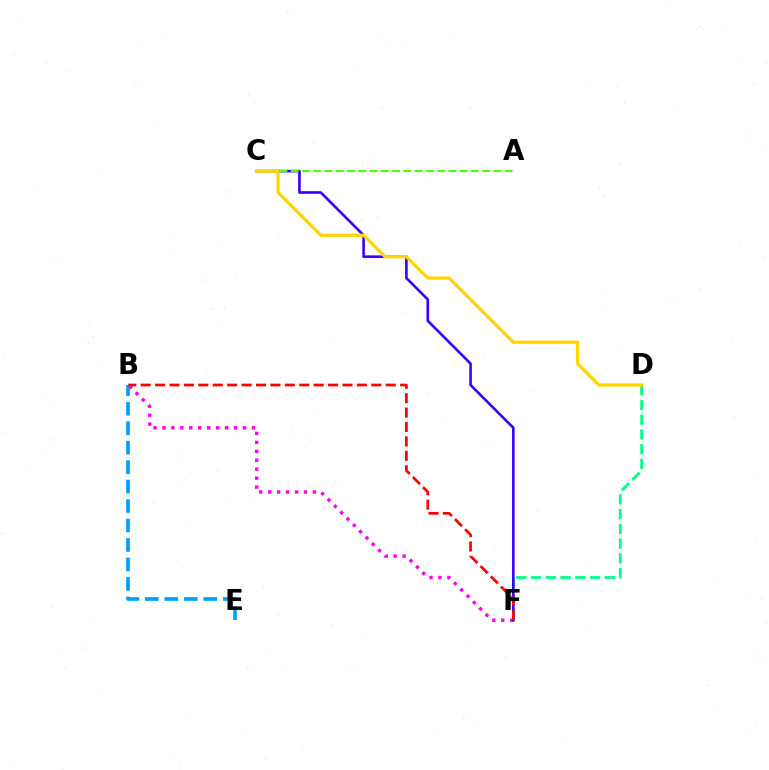{('B', 'F'): [{'color': '#ff00ed', 'line_style': 'dotted', 'thickness': 2.43}, {'color': '#ff0000', 'line_style': 'dashed', 'thickness': 1.96}], ('D', 'F'): [{'color': '#00ff86', 'line_style': 'dashed', 'thickness': 2.01}], ('C', 'F'): [{'color': '#3700ff', 'line_style': 'solid', 'thickness': 1.89}], ('B', 'E'): [{'color': '#009eff', 'line_style': 'dashed', 'thickness': 2.64}], ('A', 'C'): [{'color': '#4fff00', 'line_style': 'dashed', 'thickness': 1.53}], ('C', 'D'): [{'color': '#ffd500', 'line_style': 'solid', 'thickness': 2.34}]}